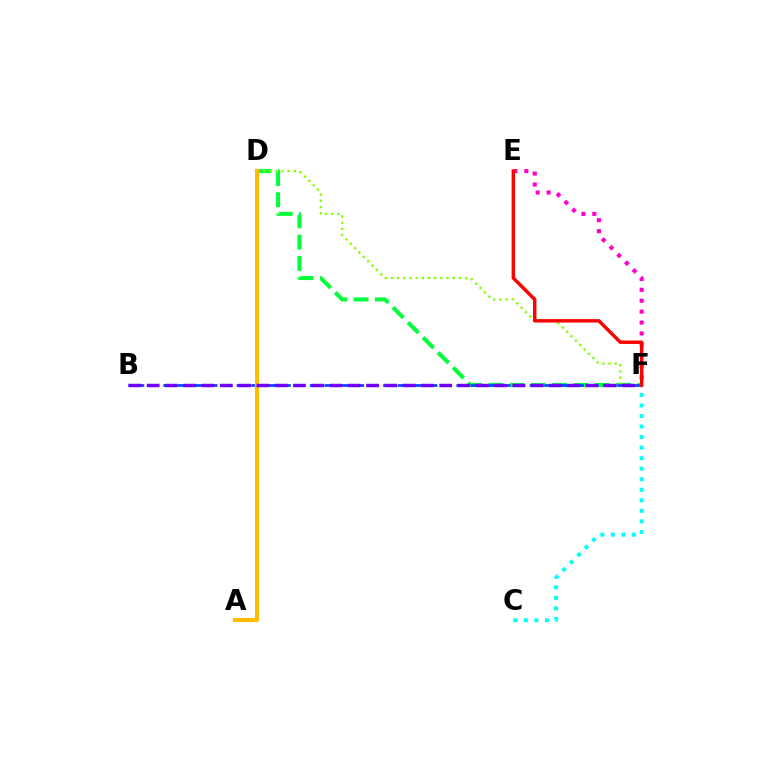{('D', 'F'): [{'color': '#00ff39', 'line_style': 'dashed', 'thickness': 2.89}, {'color': '#84ff00', 'line_style': 'dotted', 'thickness': 1.68}], ('E', 'F'): [{'color': '#ff00cf', 'line_style': 'dotted', 'thickness': 2.97}, {'color': '#ff0000', 'line_style': 'solid', 'thickness': 2.47}], ('B', 'F'): [{'color': '#004bff', 'line_style': 'dashed', 'thickness': 1.99}, {'color': '#7200ff', 'line_style': 'dashed', 'thickness': 2.48}], ('A', 'D'): [{'color': '#ffbd00', 'line_style': 'solid', 'thickness': 2.93}], ('C', 'F'): [{'color': '#00fff6', 'line_style': 'dotted', 'thickness': 2.86}]}